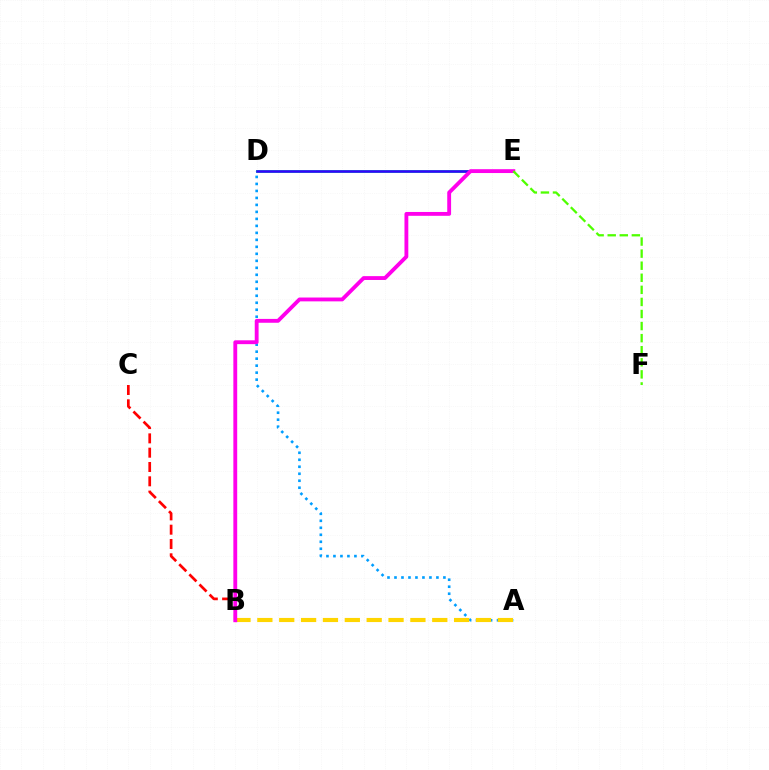{('B', 'C'): [{'color': '#ff0000', 'line_style': 'dashed', 'thickness': 1.94}], ('D', 'E'): [{'color': '#00ff86', 'line_style': 'solid', 'thickness': 2.08}, {'color': '#3700ff', 'line_style': 'solid', 'thickness': 1.82}], ('A', 'D'): [{'color': '#009eff', 'line_style': 'dotted', 'thickness': 1.9}], ('A', 'B'): [{'color': '#ffd500', 'line_style': 'dashed', 'thickness': 2.97}], ('B', 'E'): [{'color': '#ff00ed', 'line_style': 'solid', 'thickness': 2.77}], ('E', 'F'): [{'color': '#4fff00', 'line_style': 'dashed', 'thickness': 1.64}]}